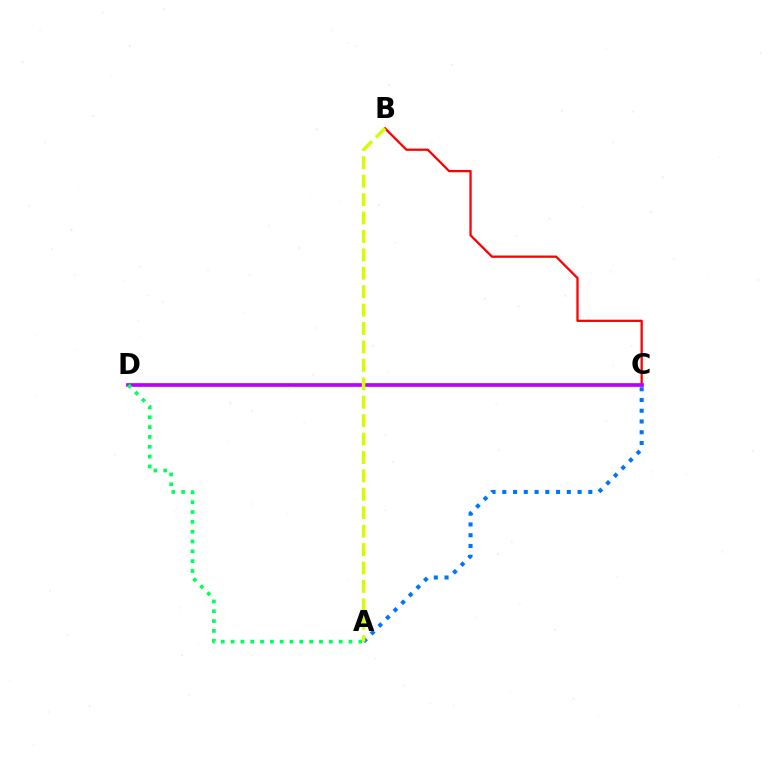{('B', 'C'): [{'color': '#ff0000', 'line_style': 'solid', 'thickness': 1.64}], ('C', 'D'): [{'color': '#b900ff', 'line_style': 'solid', 'thickness': 2.65}], ('A', 'D'): [{'color': '#00ff5c', 'line_style': 'dotted', 'thickness': 2.67}], ('A', 'C'): [{'color': '#0074ff', 'line_style': 'dotted', 'thickness': 2.92}], ('A', 'B'): [{'color': '#d1ff00', 'line_style': 'dashed', 'thickness': 2.5}]}